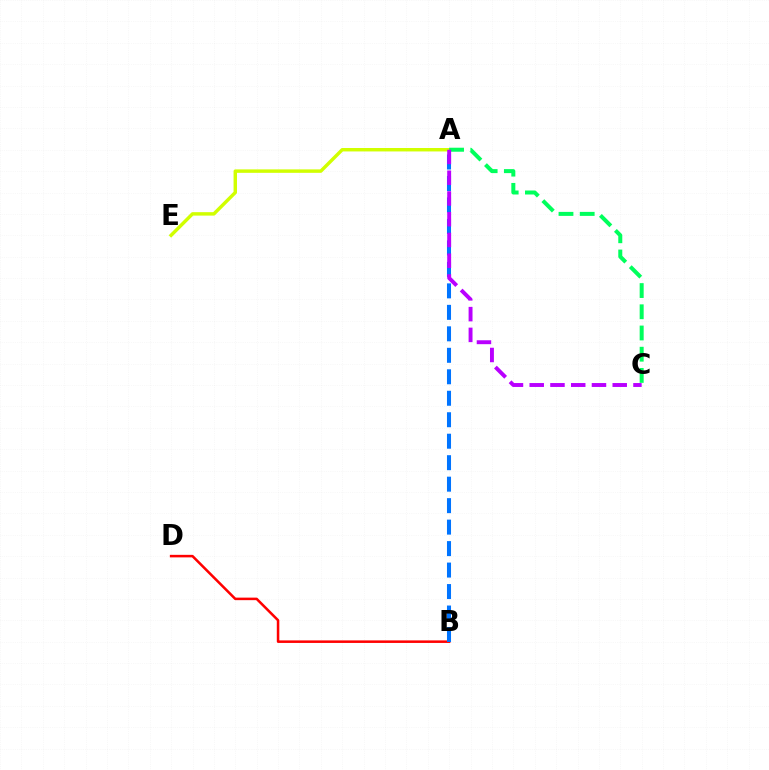{('A', 'E'): [{'color': '#d1ff00', 'line_style': 'solid', 'thickness': 2.48}], ('A', 'C'): [{'color': '#00ff5c', 'line_style': 'dashed', 'thickness': 2.88}, {'color': '#b900ff', 'line_style': 'dashed', 'thickness': 2.82}], ('B', 'D'): [{'color': '#ff0000', 'line_style': 'solid', 'thickness': 1.82}], ('A', 'B'): [{'color': '#0074ff', 'line_style': 'dashed', 'thickness': 2.92}]}